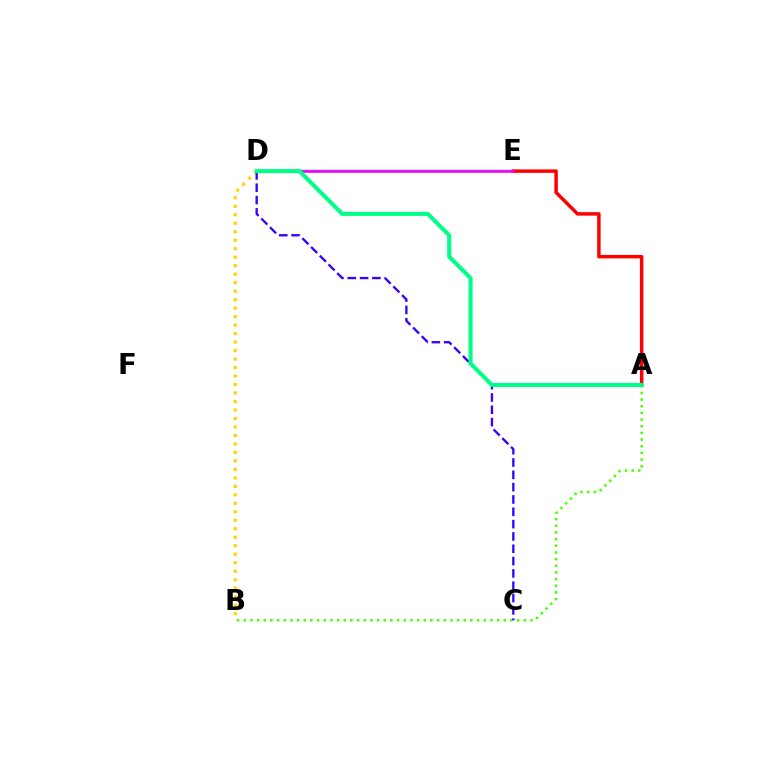{('D', 'E'): [{'color': '#009eff', 'line_style': 'solid', 'thickness': 1.79}, {'color': '#ff00ed', 'line_style': 'solid', 'thickness': 1.83}], ('B', 'D'): [{'color': '#ffd500', 'line_style': 'dotted', 'thickness': 2.31}], ('A', 'B'): [{'color': '#4fff00', 'line_style': 'dotted', 'thickness': 1.81}], ('A', 'E'): [{'color': '#ff0000', 'line_style': 'solid', 'thickness': 2.5}], ('C', 'D'): [{'color': '#3700ff', 'line_style': 'dashed', 'thickness': 1.67}], ('A', 'D'): [{'color': '#00ff86', 'line_style': 'solid', 'thickness': 2.92}]}